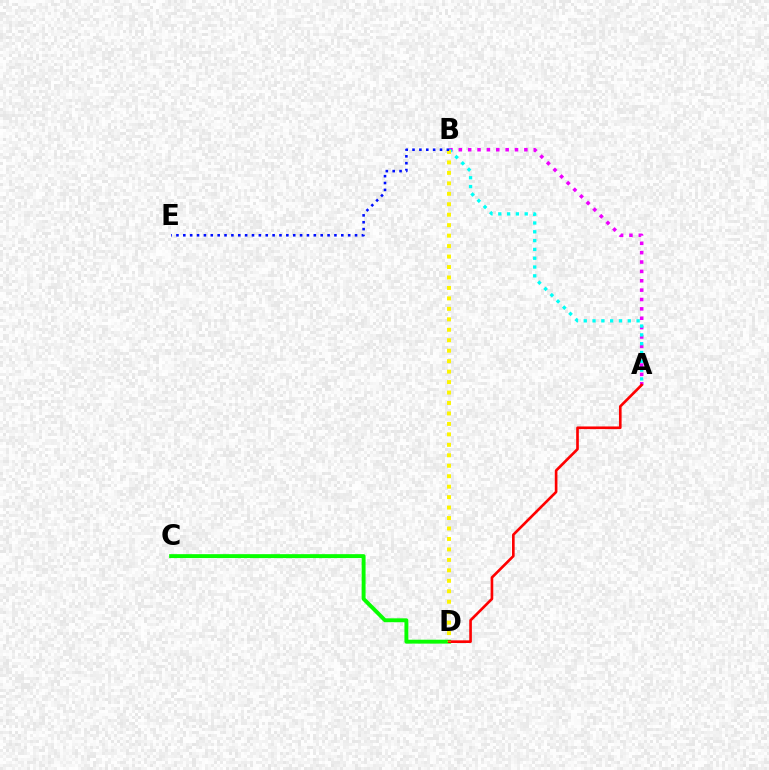{('A', 'B'): [{'color': '#ee00ff', 'line_style': 'dotted', 'thickness': 2.55}, {'color': '#00fff6', 'line_style': 'dotted', 'thickness': 2.39}], ('C', 'D'): [{'color': '#08ff00', 'line_style': 'solid', 'thickness': 2.81}], ('A', 'D'): [{'color': '#ff0000', 'line_style': 'solid', 'thickness': 1.9}], ('B', 'D'): [{'color': '#fcf500', 'line_style': 'dotted', 'thickness': 2.84}], ('B', 'E'): [{'color': '#0010ff', 'line_style': 'dotted', 'thickness': 1.87}]}